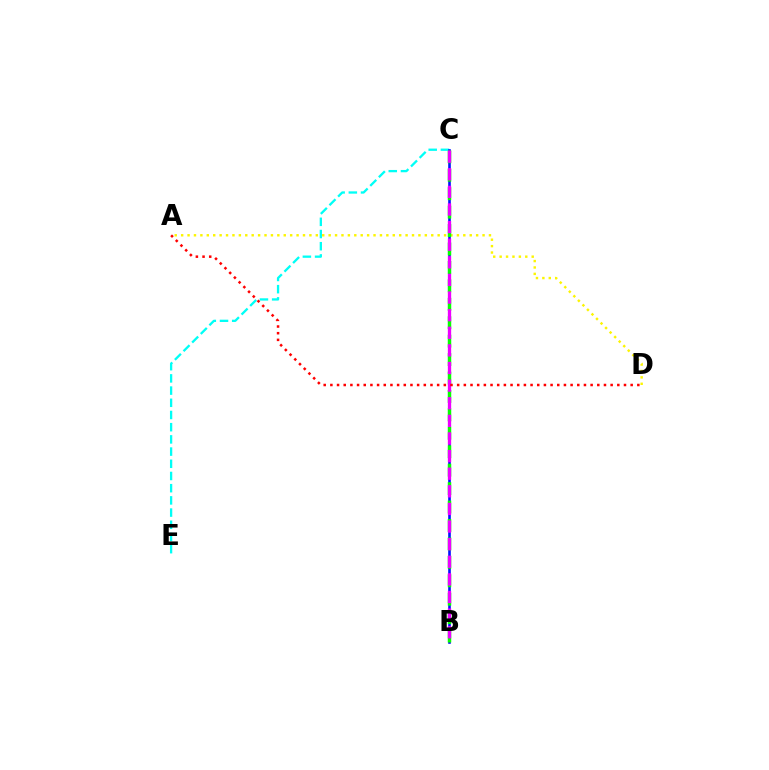{('C', 'E'): [{'color': '#00fff6', 'line_style': 'dashed', 'thickness': 1.66}], ('A', 'D'): [{'color': '#fcf500', 'line_style': 'dotted', 'thickness': 1.74}, {'color': '#ff0000', 'line_style': 'dotted', 'thickness': 1.81}], ('B', 'C'): [{'color': '#0010ff', 'line_style': 'solid', 'thickness': 1.88}, {'color': '#08ff00', 'line_style': 'dashed', 'thickness': 2.5}, {'color': '#ee00ff', 'line_style': 'dashed', 'thickness': 2.39}]}